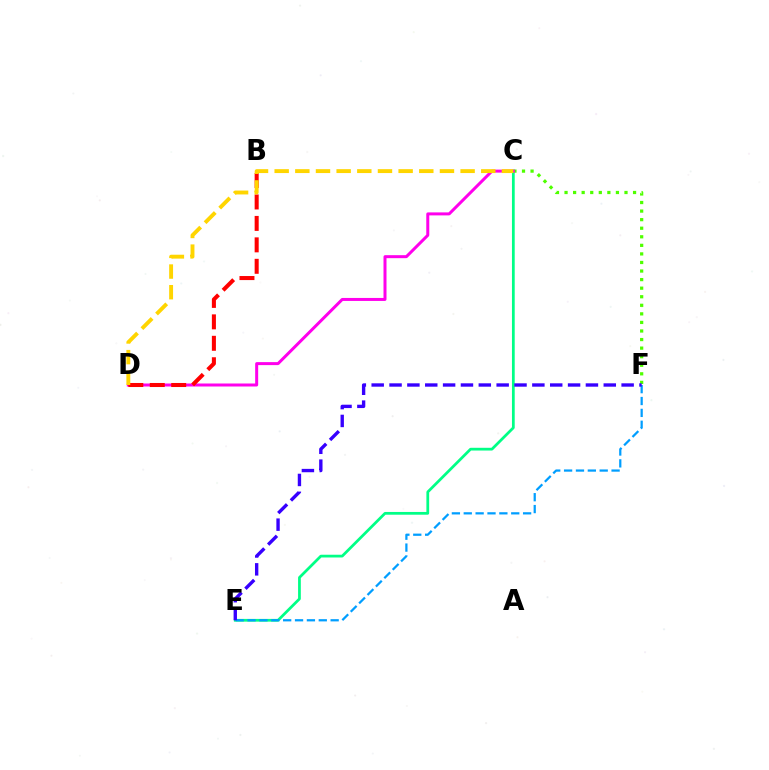{('C', 'E'): [{'color': '#00ff86', 'line_style': 'solid', 'thickness': 1.98}], ('E', 'F'): [{'color': '#009eff', 'line_style': 'dashed', 'thickness': 1.61}, {'color': '#3700ff', 'line_style': 'dashed', 'thickness': 2.43}], ('C', 'F'): [{'color': '#4fff00', 'line_style': 'dotted', 'thickness': 2.33}], ('C', 'D'): [{'color': '#ff00ed', 'line_style': 'solid', 'thickness': 2.16}, {'color': '#ffd500', 'line_style': 'dashed', 'thickness': 2.81}], ('B', 'D'): [{'color': '#ff0000', 'line_style': 'dashed', 'thickness': 2.91}]}